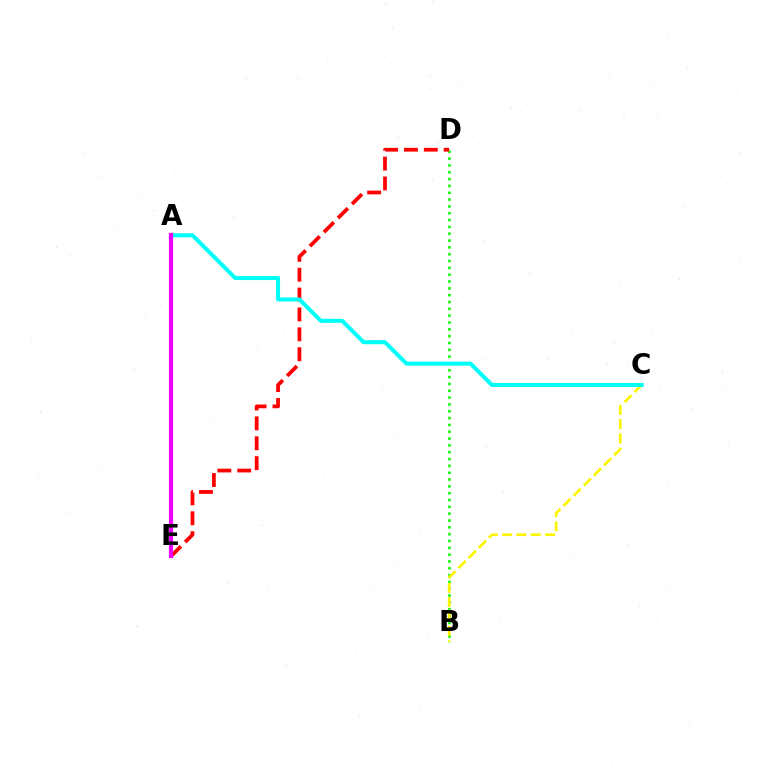{('B', 'D'): [{'color': '#08ff00', 'line_style': 'dotted', 'thickness': 1.86}], ('B', 'C'): [{'color': '#fcf500', 'line_style': 'dashed', 'thickness': 1.95}], ('D', 'E'): [{'color': '#ff0000', 'line_style': 'dashed', 'thickness': 2.7}], ('A', 'E'): [{'color': '#0010ff', 'line_style': 'dashed', 'thickness': 1.58}, {'color': '#ee00ff', 'line_style': 'solid', 'thickness': 3.0}], ('A', 'C'): [{'color': '#00fff6', 'line_style': 'solid', 'thickness': 2.89}]}